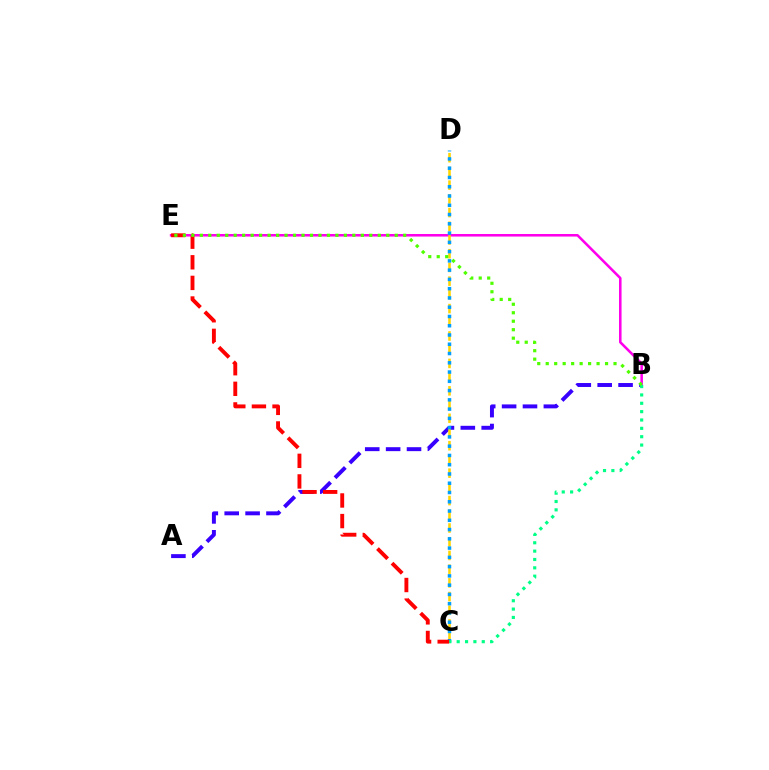{('B', 'E'): [{'color': '#ff00ed', 'line_style': 'solid', 'thickness': 1.84}, {'color': '#4fff00', 'line_style': 'dotted', 'thickness': 2.3}], ('A', 'B'): [{'color': '#3700ff', 'line_style': 'dashed', 'thickness': 2.84}], ('C', 'D'): [{'color': '#ffd500', 'line_style': 'dashed', 'thickness': 1.86}, {'color': '#009eff', 'line_style': 'dotted', 'thickness': 2.52}], ('B', 'C'): [{'color': '#00ff86', 'line_style': 'dotted', 'thickness': 2.27}], ('C', 'E'): [{'color': '#ff0000', 'line_style': 'dashed', 'thickness': 2.8}]}